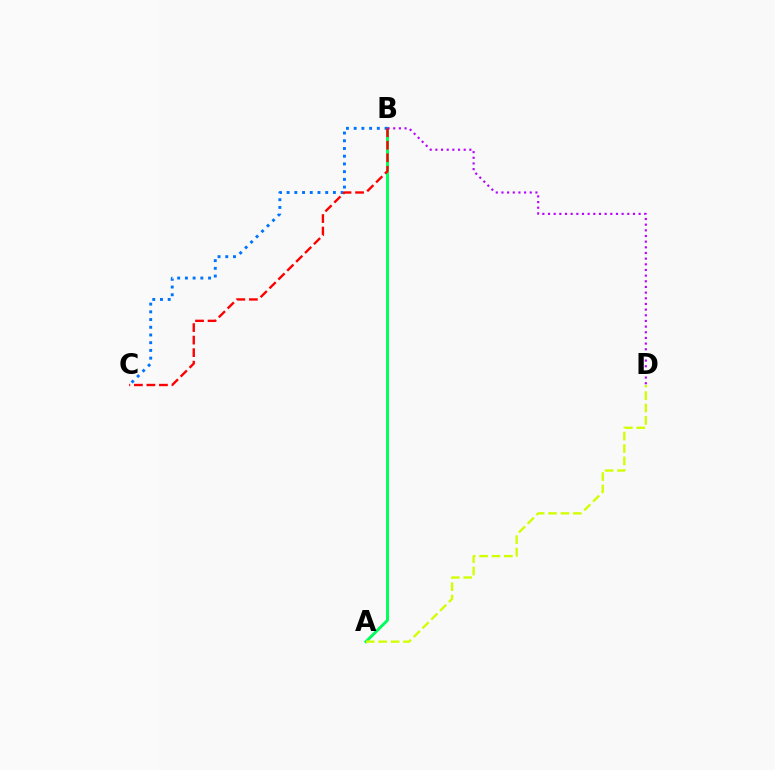{('A', 'B'): [{'color': '#00ff5c', 'line_style': 'solid', 'thickness': 2.11}], ('B', 'C'): [{'color': '#0074ff', 'line_style': 'dotted', 'thickness': 2.1}, {'color': '#ff0000', 'line_style': 'dashed', 'thickness': 1.7}], ('A', 'D'): [{'color': '#d1ff00', 'line_style': 'dashed', 'thickness': 1.68}], ('B', 'D'): [{'color': '#b900ff', 'line_style': 'dotted', 'thickness': 1.54}]}